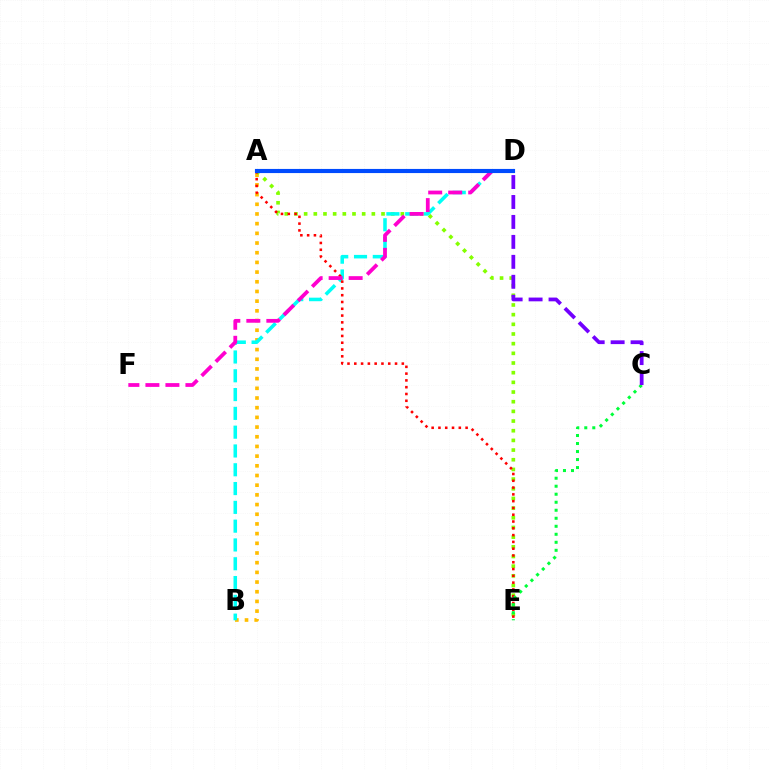{('A', 'B'): [{'color': '#ffbd00', 'line_style': 'dotted', 'thickness': 2.63}], ('A', 'E'): [{'color': '#84ff00', 'line_style': 'dotted', 'thickness': 2.63}, {'color': '#ff0000', 'line_style': 'dotted', 'thickness': 1.84}], ('B', 'D'): [{'color': '#00fff6', 'line_style': 'dashed', 'thickness': 2.55}], ('C', 'E'): [{'color': '#00ff39', 'line_style': 'dotted', 'thickness': 2.18}], ('D', 'F'): [{'color': '#ff00cf', 'line_style': 'dashed', 'thickness': 2.72}], ('A', 'D'): [{'color': '#004bff', 'line_style': 'solid', 'thickness': 2.97}], ('C', 'D'): [{'color': '#7200ff', 'line_style': 'dashed', 'thickness': 2.71}]}